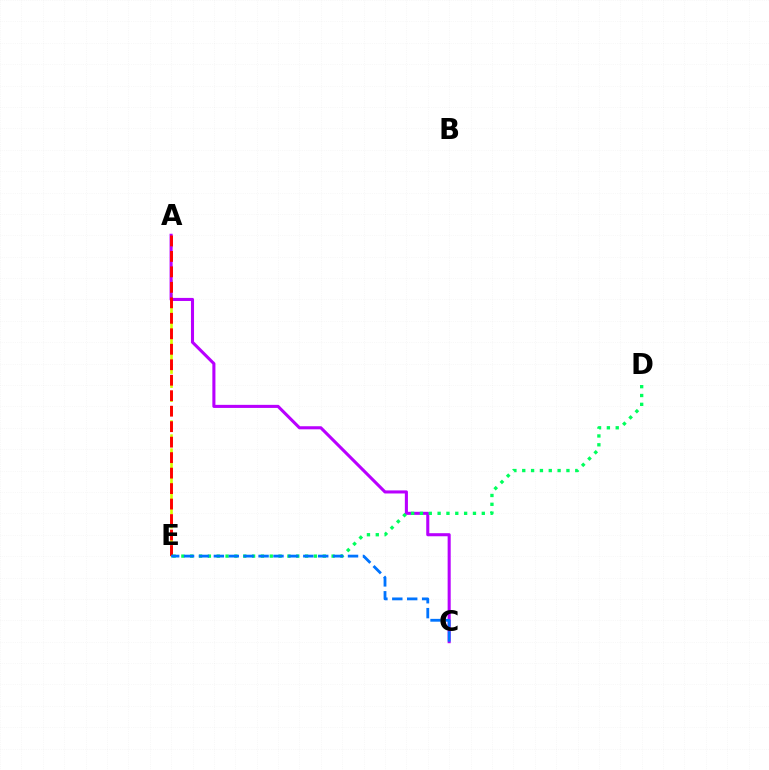{('A', 'E'): [{'color': '#d1ff00', 'line_style': 'dashed', 'thickness': 1.91}, {'color': '#ff0000', 'line_style': 'dashed', 'thickness': 2.1}], ('A', 'C'): [{'color': '#b900ff', 'line_style': 'solid', 'thickness': 2.21}], ('D', 'E'): [{'color': '#00ff5c', 'line_style': 'dotted', 'thickness': 2.4}], ('C', 'E'): [{'color': '#0074ff', 'line_style': 'dashed', 'thickness': 2.02}]}